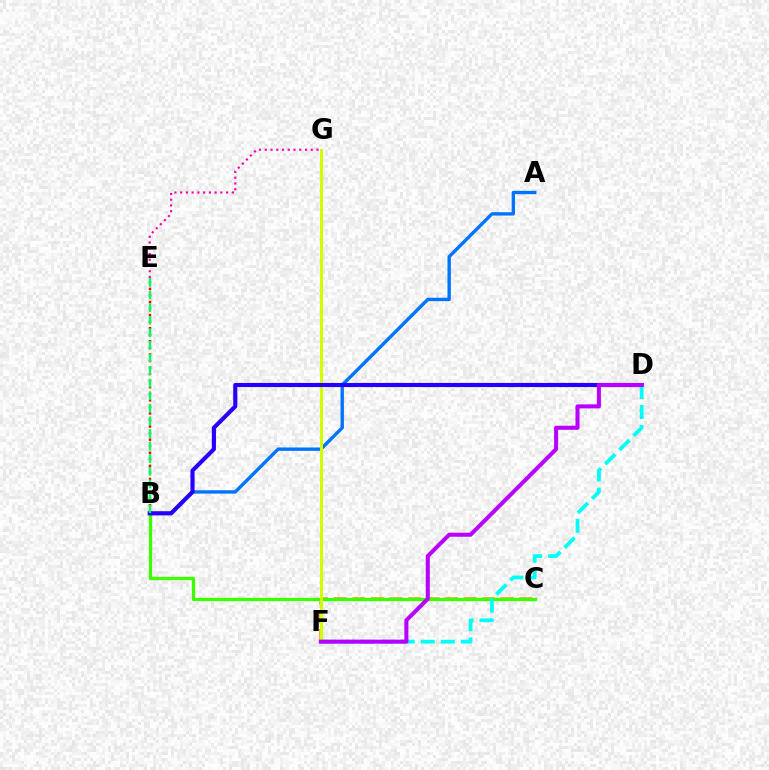{('C', 'F'): [{'color': '#ff9400', 'line_style': 'dashed', 'thickness': 2.52}], ('B', 'C'): [{'color': '#3dff00', 'line_style': 'solid', 'thickness': 2.36}], ('A', 'B'): [{'color': '#0074ff', 'line_style': 'solid', 'thickness': 2.43}], ('F', 'G'): [{'color': '#d1ff00', 'line_style': 'solid', 'thickness': 2.18}], ('B', 'E'): [{'color': '#ff0000', 'line_style': 'dotted', 'thickness': 1.78}, {'color': '#00ff5c', 'line_style': 'dashed', 'thickness': 1.71}], ('E', 'G'): [{'color': '#ff00ac', 'line_style': 'dotted', 'thickness': 1.56}], ('B', 'D'): [{'color': '#2500ff', 'line_style': 'solid', 'thickness': 2.96}], ('D', 'F'): [{'color': '#00fff6', 'line_style': 'dashed', 'thickness': 2.72}, {'color': '#b900ff', 'line_style': 'solid', 'thickness': 2.91}]}